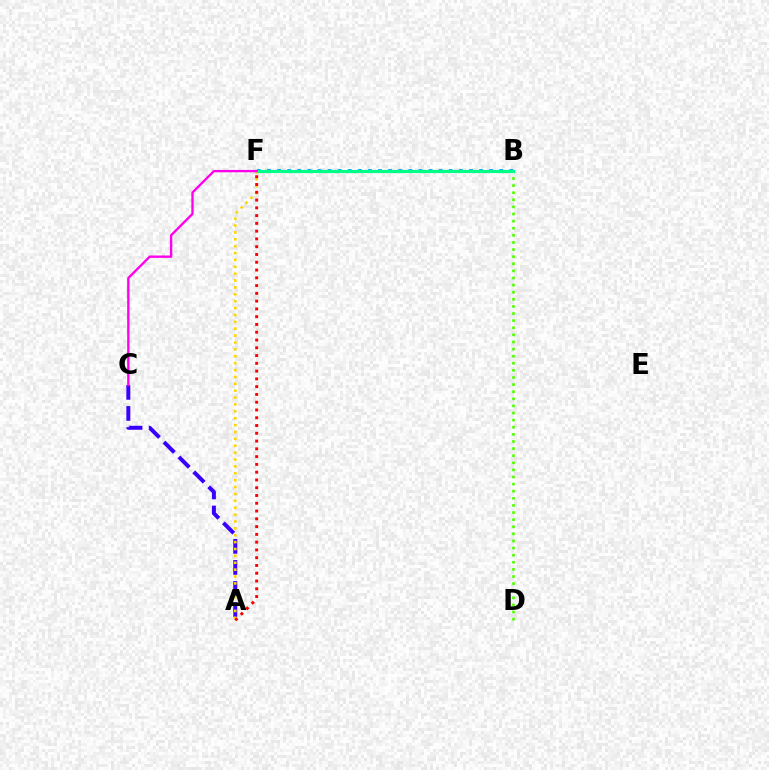{('B', 'D'): [{'color': '#4fff00', 'line_style': 'dotted', 'thickness': 1.93}], ('A', 'C'): [{'color': '#3700ff', 'line_style': 'dashed', 'thickness': 2.86}], ('B', 'F'): [{'color': '#009eff', 'line_style': 'dotted', 'thickness': 2.74}, {'color': '#00ff86', 'line_style': 'solid', 'thickness': 2.29}], ('A', 'F'): [{'color': '#ffd500', 'line_style': 'dotted', 'thickness': 1.87}, {'color': '#ff0000', 'line_style': 'dotted', 'thickness': 2.11}], ('C', 'F'): [{'color': '#ff00ed', 'line_style': 'solid', 'thickness': 1.69}]}